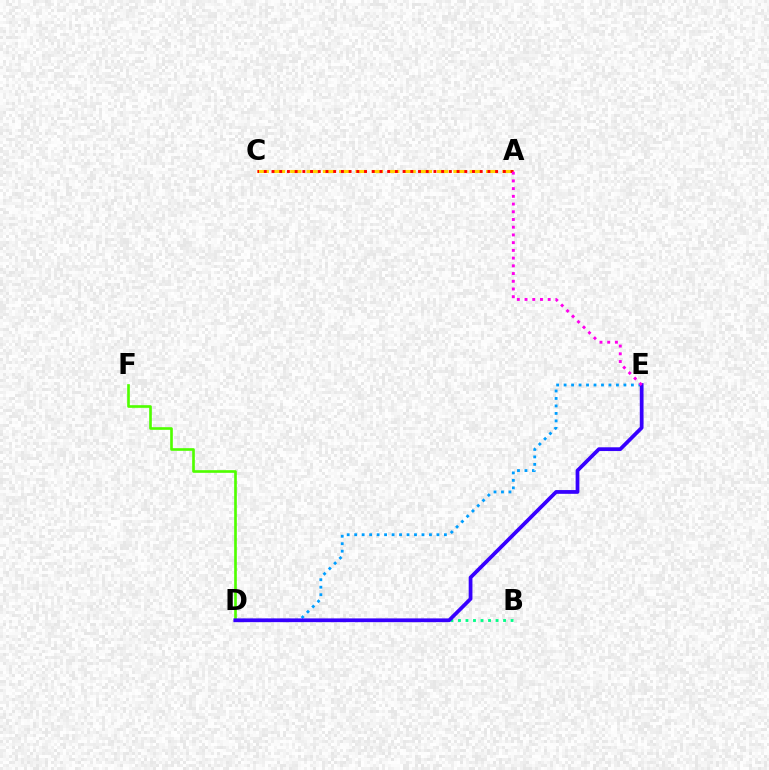{('B', 'D'): [{'color': '#00ff86', 'line_style': 'dotted', 'thickness': 2.04}], ('D', 'E'): [{'color': '#009eff', 'line_style': 'dotted', 'thickness': 2.03}, {'color': '#3700ff', 'line_style': 'solid', 'thickness': 2.7}], ('A', 'C'): [{'color': '#ffd500', 'line_style': 'dashed', 'thickness': 2.22}, {'color': '#ff0000', 'line_style': 'dotted', 'thickness': 2.1}], ('D', 'F'): [{'color': '#4fff00', 'line_style': 'solid', 'thickness': 1.91}], ('A', 'E'): [{'color': '#ff00ed', 'line_style': 'dotted', 'thickness': 2.1}]}